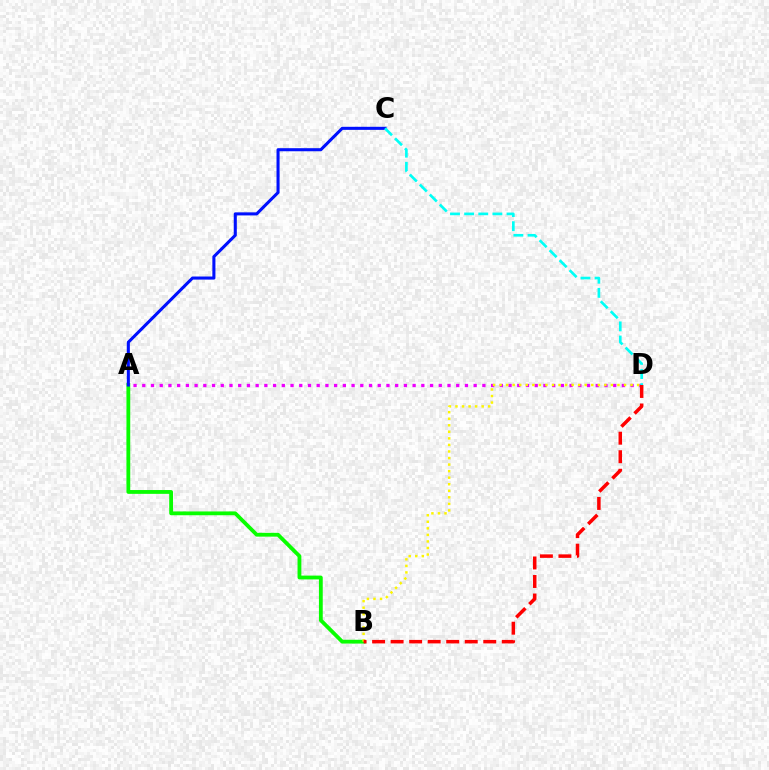{('A', 'D'): [{'color': '#ee00ff', 'line_style': 'dotted', 'thickness': 2.37}], ('A', 'B'): [{'color': '#08ff00', 'line_style': 'solid', 'thickness': 2.74}], ('A', 'C'): [{'color': '#0010ff', 'line_style': 'solid', 'thickness': 2.21}], ('C', 'D'): [{'color': '#00fff6', 'line_style': 'dashed', 'thickness': 1.92}], ('B', 'D'): [{'color': '#fcf500', 'line_style': 'dotted', 'thickness': 1.78}, {'color': '#ff0000', 'line_style': 'dashed', 'thickness': 2.52}]}